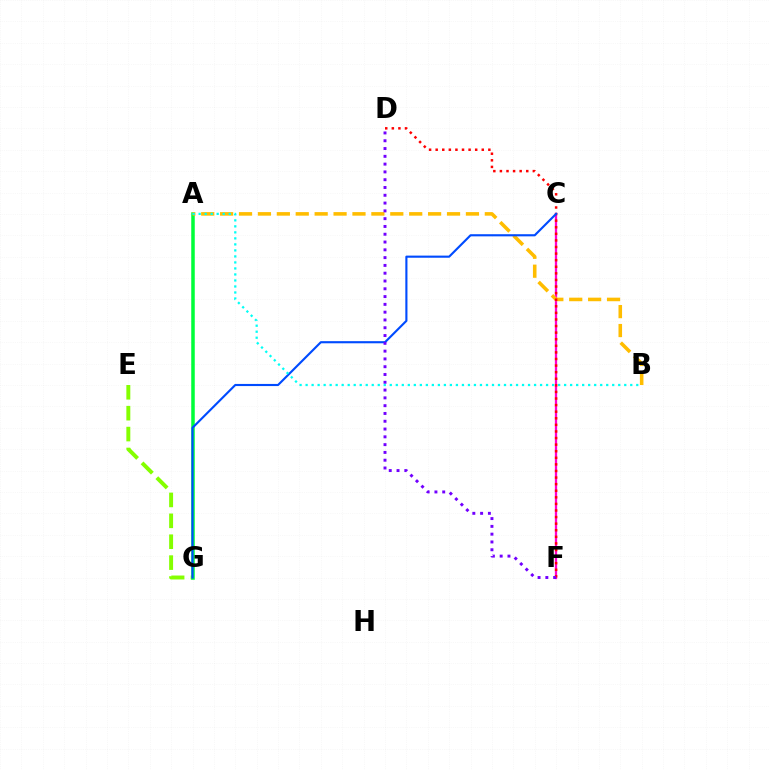{('C', 'F'): [{'color': '#ff00cf', 'line_style': 'solid', 'thickness': 1.64}], ('E', 'G'): [{'color': '#84ff00', 'line_style': 'dashed', 'thickness': 2.84}], ('A', 'G'): [{'color': '#00ff39', 'line_style': 'solid', 'thickness': 2.53}], ('A', 'B'): [{'color': '#ffbd00', 'line_style': 'dashed', 'thickness': 2.57}, {'color': '#00fff6', 'line_style': 'dotted', 'thickness': 1.63}], ('D', 'F'): [{'color': '#ff0000', 'line_style': 'dotted', 'thickness': 1.79}, {'color': '#7200ff', 'line_style': 'dotted', 'thickness': 2.12}], ('C', 'G'): [{'color': '#004bff', 'line_style': 'solid', 'thickness': 1.54}]}